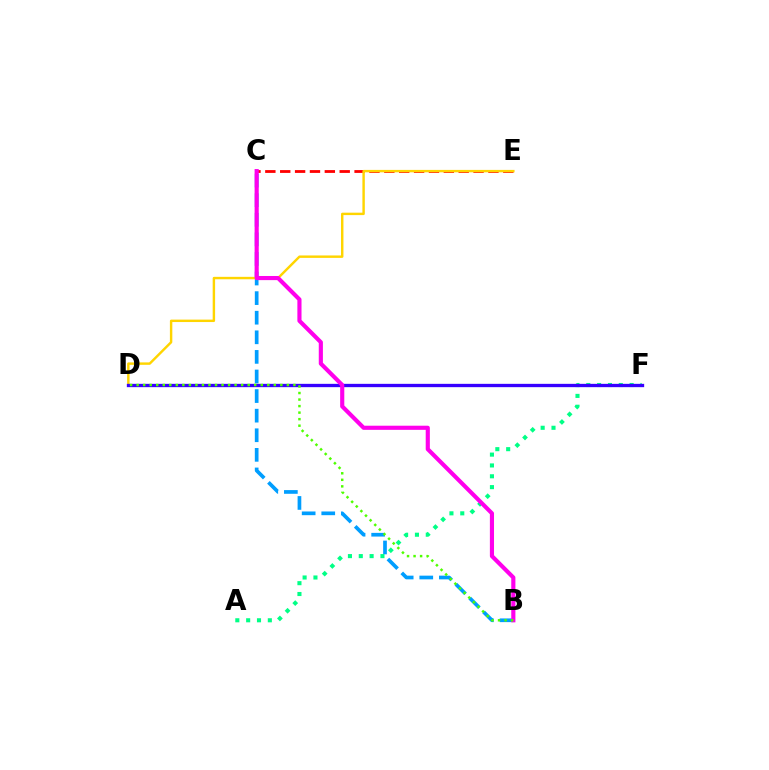{('B', 'C'): [{'color': '#009eff', 'line_style': 'dashed', 'thickness': 2.66}, {'color': '#ff00ed', 'line_style': 'solid', 'thickness': 2.98}], ('C', 'E'): [{'color': '#ff0000', 'line_style': 'dashed', 'thickness': 2.02}], ('A', 'F'): [{'color': '#00ff86', 'line_style': 'dotted', 'thickness': 2.94}], ('D', 'E'): [{'color': '#ffd500', 'line_style': 'solid', 'thickness': 1.75}], ('D', 'F'): [{'color': '#3700ff', 'line_style': 'solid', 'thickness': 2.39}], ('B', 'D'): [{'color': '#4fff00', 'line_style': 'dotted', 'thickness': 1.77}]}